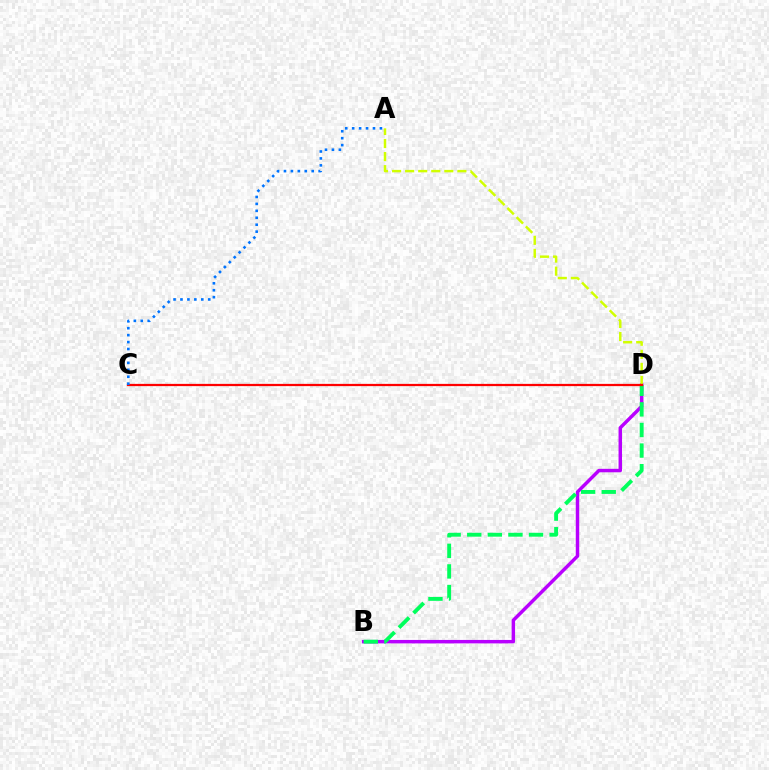{('B', 'D'): [{'color': '#b900ff', 'line_style': 'solid', 'thickness': 2.49}, {'color': '#00ff5c', 'line_style': 'dashed', 'thickness': 2.8}], ('A', 'D'): [{'color': '#d1ff00', 'line_style': 'dashed', 'thickness': 1.77}], ('C', 'D'): [{'color': '#ff0000', 'line_style': 'solid', 'thickness': 1.62}], ('A', 'C'): [{'color': '#0074ff', 'line_style': 'dotted', 'thickness': 1.88}]}